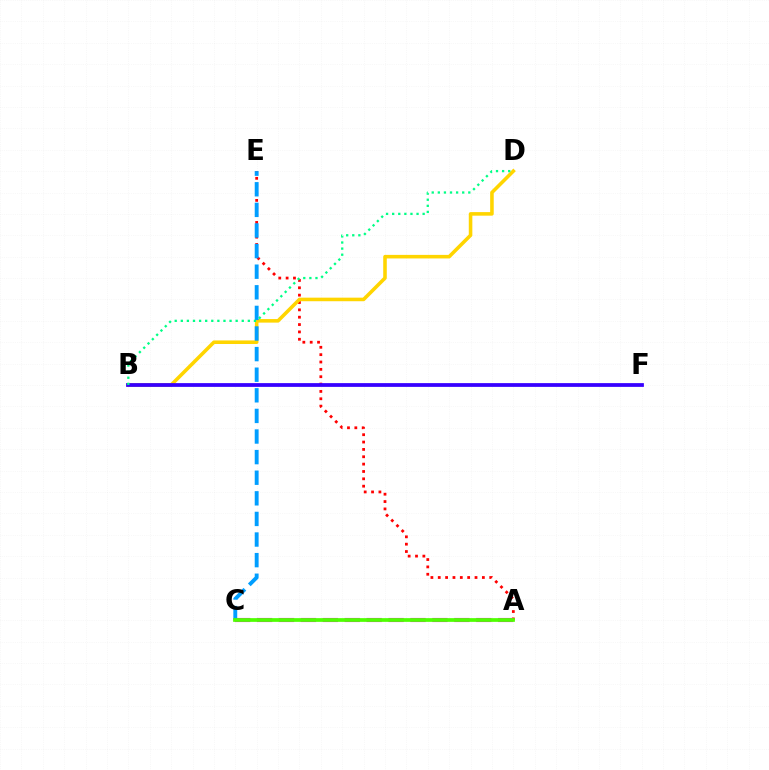{('A', 'E'): [{'color': '#ff0000', 'line_style': 'dotted', 'thickness': 2.0}], ('B', 'D'): [{'color': '#ffd500', 'line_style': 'solid', 'thickness': 2.57}, {'color': '#00ff86', 'line_style': 'dotted', 'thickness': 1.66}], ('A', 'C'): [{'color': '#ff00ed', 'line_style': 'dashed', 'thickness': 2.98}, {'color': '#4fff00', 'line_style': 'solid', 'thickness': 2.68}], ('B', 'F'): [{'color': '#3700ff', 'line_style': 'solid', 'thickness': 2.71}], ('C', 'E'): [{'color': '#009eff', 'line_style': 'dashed', 'thickness': 2.8}]}